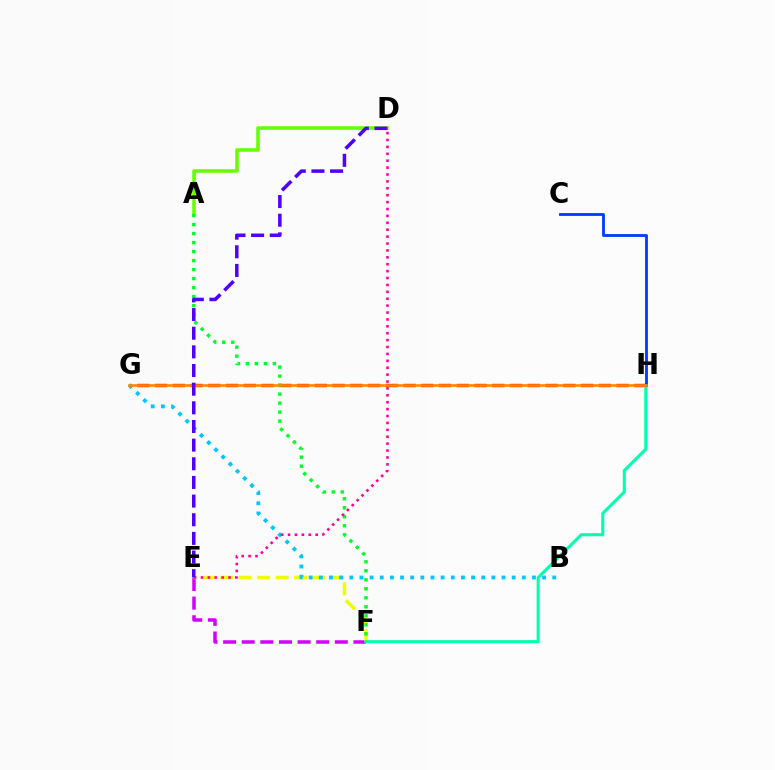{('E', 'F'): [{'color': '#d600ff', 'line_style': 'dashed', 'thickness': 2.53}, {'color': '#eeff00', 'line_style': 'dashed', 'thickness': 2.5}], ('G', 'H'): [{'color': '#ff0000', 'line_style': 'dashed', 'thickness': 2.41}, {'color': '#ff8800', 'line_style': 'solid', 'thickness': 1.88}], ('F', 'H'): [{'color': '#00ffaf', 'line_style': 'solid', 'thickness': 2.22}], ('A', 'D'): [{'color': '#66ff00', 'line_style': 'solid', 'thickness': 2.54}], ('B', 'G'): [{'color': '#00c7ff', 'line_style': 'dotted', 'thickness': 2.76}], ('A', 'F'): [{'color': '#00ff27', 'line_style': 'dotted', 'thickness': 2.45}], ('C', 'H'): [{'color': '#003fff', 'line_style': 'solid', 'thickness': 2.04}], ('D', 'E'): [{'color': '#ff00a0', 'line_style': 'dotted', 'thickness': 1.87}, {'color': '#4f00ff', 'line_style': 'dashed', 'thickness': 2.53}]}